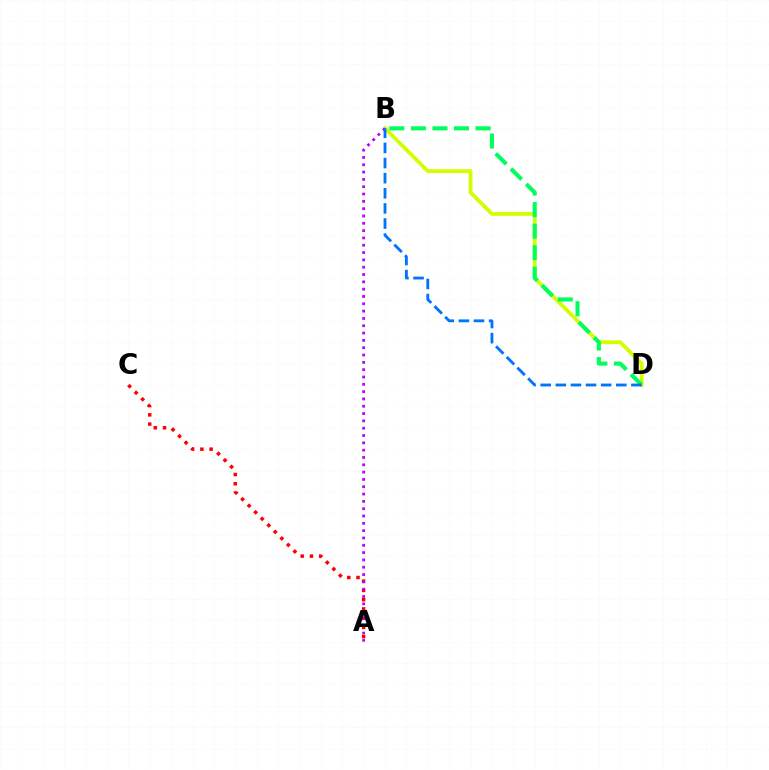{('B', 'D'): [{'color': '#d1ff00', 'line_style': 'solid', 'thickness': 2.74}, {'color': '#00ff5c', 'line_style': 'dashed', 'thickness': 2.93}, {'color': '#0074ff', 'line_style': 'dashed', 'thickness': 2.05}], ('A', 'C'): [{'color': '#ff0000', 'line_style': 'dotted', 'thickness': 2.51}], ('A', 'B'): [{'color': '#b900ff', 'line_style': 'dotted', 'thickness': 1.99}]}